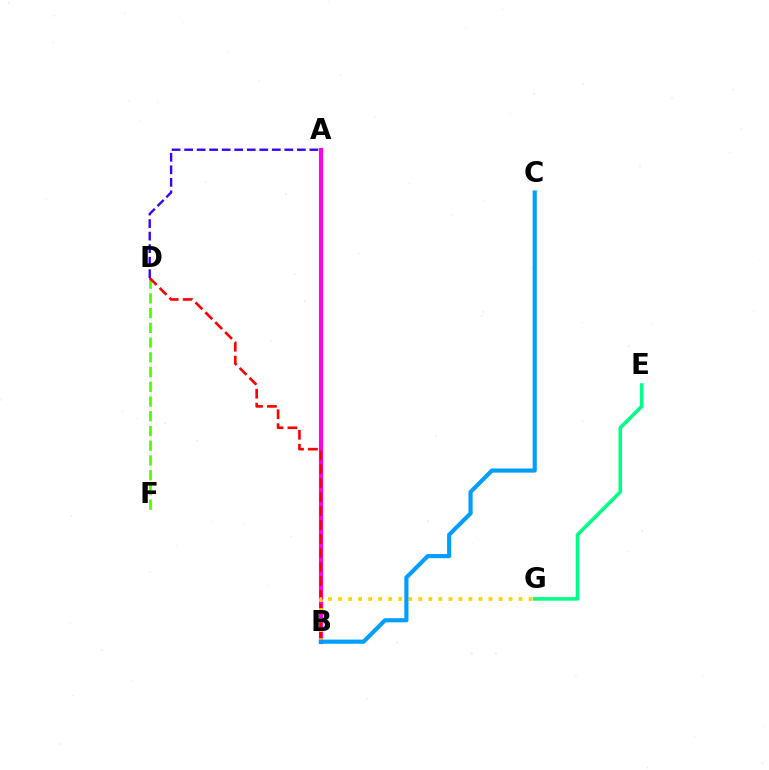{('A', 'B'): [{'color': '#ff00ed', 'line_style': 'solid', 'thickness': 2.98}], ('E', 'G'): [{'color': '#00ff86', 'line_style': 'solid', 'thickness': 2.57}], ('D', 'F'): [{'color': '#4fff00', 'line_style': 'dashed', 'thickness': 2.0}], ('B', 'D'): [{'color': '#ff0000', 'line_style': 'dashed', 'thickness': 1.9}], ('B', 'G'): [{'color': '#ffd500', 'line_style': 'dotted', 'thickness': 2.72}], ('B', 'C'): [{'color': '#009eff', 'line_style': 'solid', 'thickness': 2.98}], ('A', 'D'): [{'color': '#3700ff', 'line_style': 'dashed', 'thickness': 1.7}]}